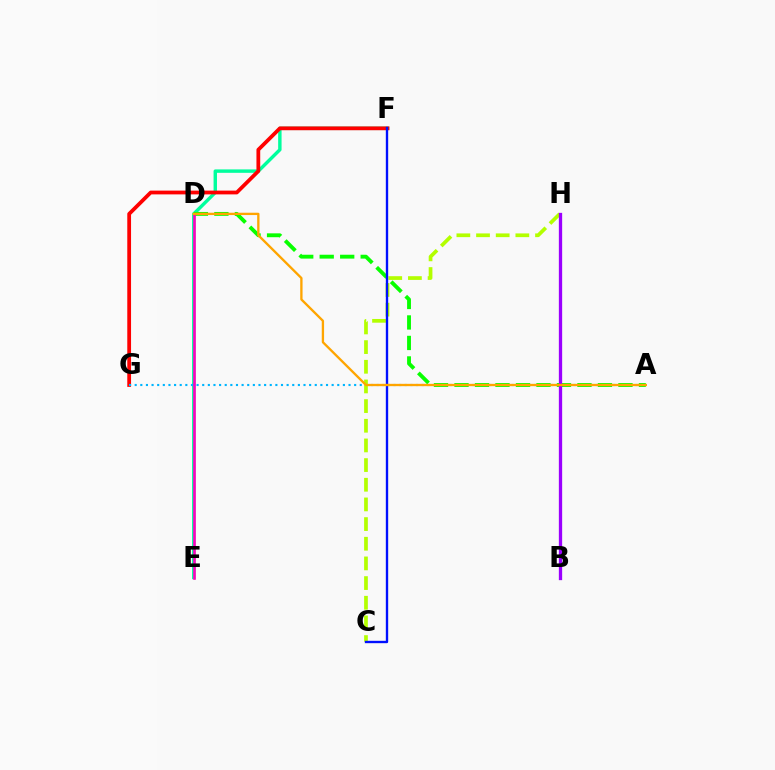{('E', 'F'): [{'color': '#00ff9d', 'line_style': 'solid', 'thickness': 2.46}], ('F', 'G'): [{'color': '#ff0000', 'line_style': 'solid', 'thickness': 2.72}], ('A', 'G'): [{'color': '#00b5ff', 'line_style': 'dotted', 'thickness': 1.53}], ('C', 'H'): [{'color': '#b3ff00', 'line_style': 'dashed', 'thickness': 2.67}], ('A', 'D'): [{'color': '#08ff00', 'line_style': 'dashed', 'thickness': 2.78}, {'color': '#ffa500', 'line_style': 'solid', 'thickness': 1.67}], ('B', 'H'): [{'color': '#9b00ff', 'line_style': 'solid', 'thickness': 2.38}], ('C', 'F'): [{'color': '#0010ff', 'line_style': 'solid', 'thickness': 1.7}], ('D', 'E'): [{'color': '#ff00bd', 'line_style': 'solid', 'thickness': 1.87}]}